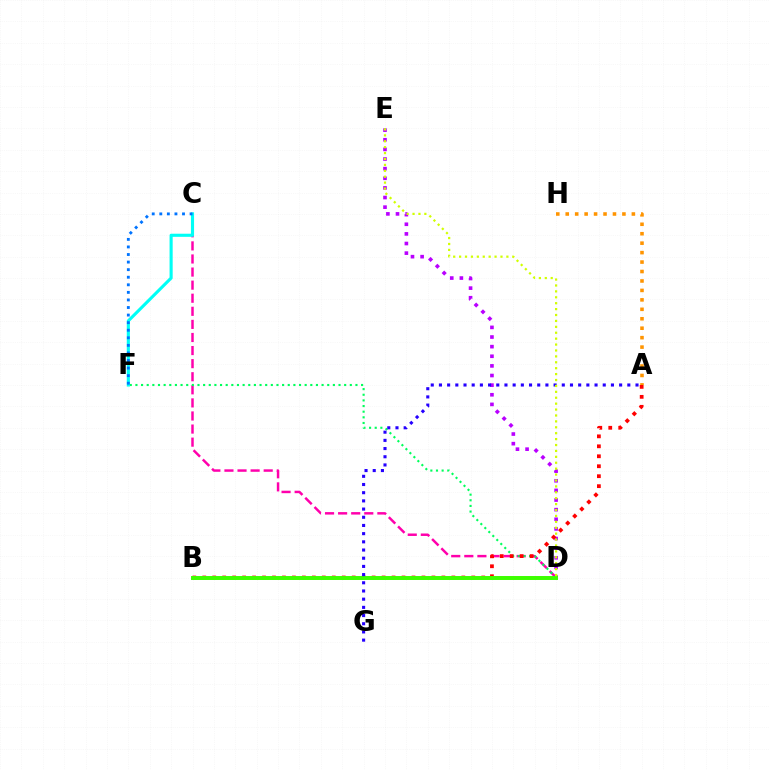{('C', 'D'): [{'color': '#ff00ac', 'line_style': 'dashed', 'thickness': 1.78}], ('D', 'F'): [{'color': '#00ff5c', 'line_style': 'dotted', 'thickness': 1.53}], ('D', 'E'): [{'color': '#b900ff', 'line_style': 'dotted', 'thickness': 2.62}, {'color': '#d1ff00', 'line_style': 'dotted', 'thickness': 1.61}], ('C', 'F'): [{'color': '#00fff6', 'line_style': 'solid', 'thickness': 2.24}, {'color': '#0074ff', 'line_style': 'dotted', 'thickness': 2.06}], ('A', 'B'): [{'color': '#ff0000', 'line_style': 'dotted', 'thickness': 2.71}], ('B', 'D'): [{'color': '#3dff00', 'line_style': 'solid', 'thickness': 2.85}], ('A', 'G'): [{'color': '#2500ff', 'line_style': 'dotted', 'thickness': 2.23}], ('A', 'H'): [{'color': '#ff9400', 'line_style': 'dotted', 'thickness': 2.57}]}